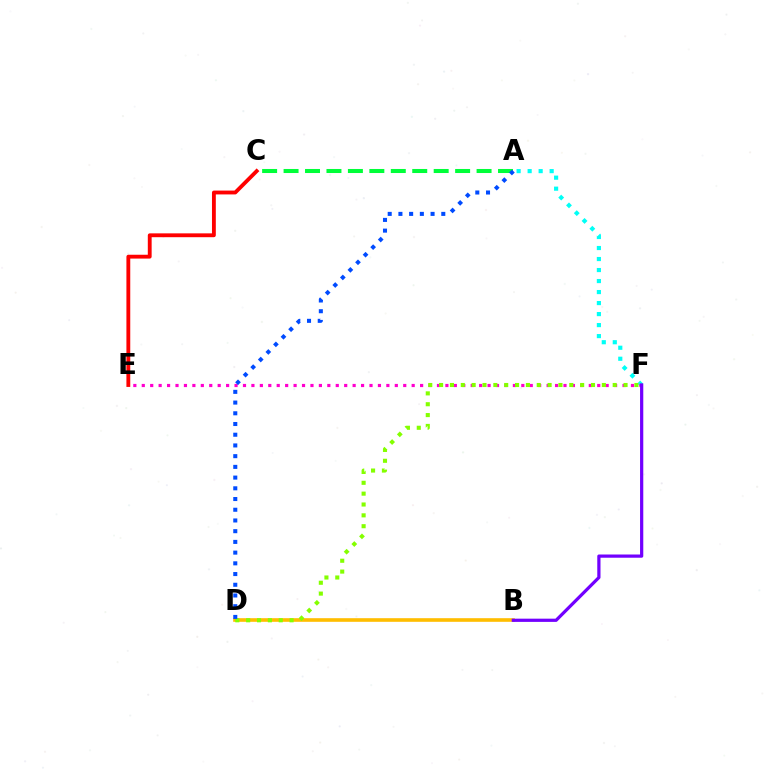{('A', 'F'): [{'color': '#00fff6', 'line_style': 'dotted', 'thickness': 2.99}], ('B', 'D'): [{'color': '#ffbd00', 'line_style': 'solid', 'thickness': 2.61}], ('E', 'F'): [{'color': '#ff00cf', 'line_style': 'dotted', 'thickness': 2.29}], ('D', 'F'): [{'color': '#84ff00', 'line_style': 'dotted', 'thickness': 2.95}], ('A', 'C'): [{'color': '#00ff39', 'line_style': 'dashed', 'thickness': 2.91}], ('B', 'F'): [{'color': '#7200ff', 'line_style': 'solid', 'thickness': 2.32}], ('A', 'D'): [{'color': '#004bff', 'line_style': 'dotted', 'thickness': 2.91}], ('C', 'E'): [{'color': '#ff0000', 'line_style': 'solid', 'thickness': 2.77}]}